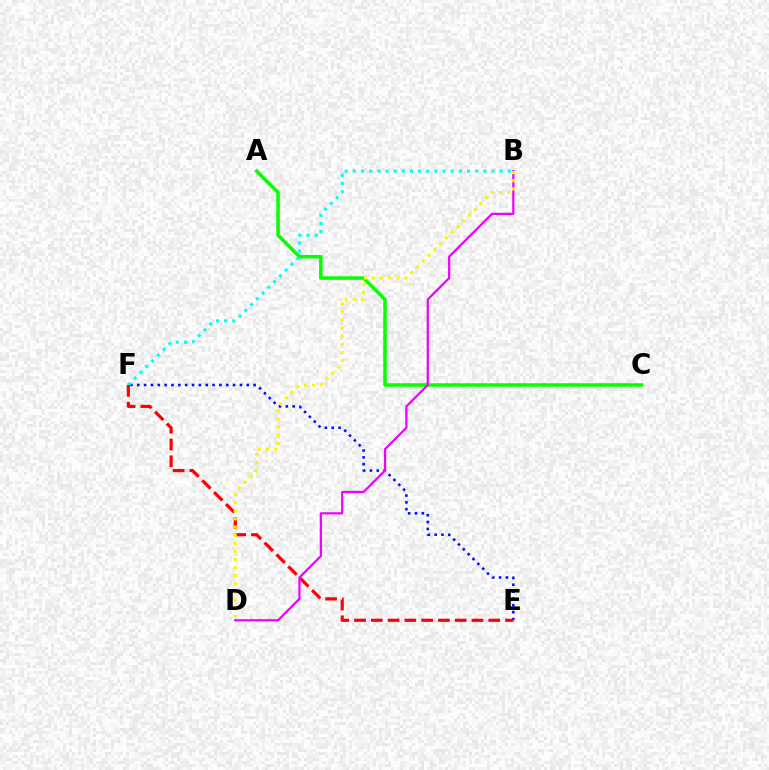{('E', 'F'): [{'color': '#0010ff', 'line_style': 'dotted', 'thickness': 1.86}, {'color': '#ff0000', 'line_style': 'dashed', 'thickness': 2.28}], ('A', 'C'): [{'color': '#08ff00', 'line_style': 'solid', 'thickness': 2.54}], ('B', 'F'): [{'color': '#00fff6', 'line_style': 'dotted', 'thickness': 2.22}], ('B', 'D'): [{'color': '#ee00ff', 'line_style': 'solid', 'thickness': 1.6}, {'color': '#fcf500', 'line_style': 'dotted', 'thickness': 2.21}]}